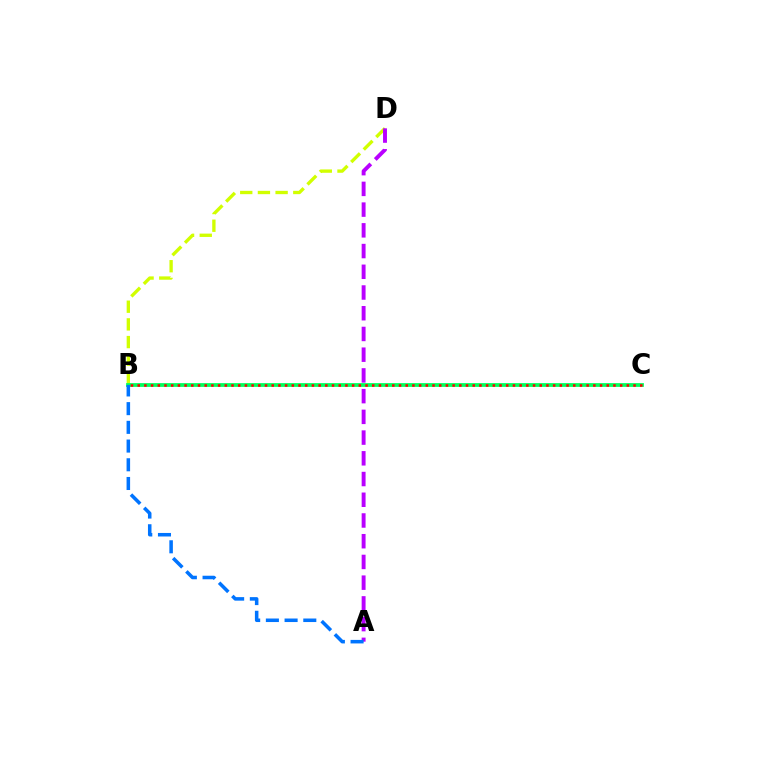{('B', 'D'): [{'color': '#d1ff00', 'line_style': 'dashed', 'thickness': 2.4}], ('A', 'D'): [{'color': '#b900ff', 'line_style': 'dashed', 'thickness': 2.82}], ('B', 'C'): [{'color': '#00ff5c', 'line_style': 'solid', 'thickness': 2.72}, {'color': '#ff0000', 'line_style': 'dotted', 'thickness': 1.82}], ('A', 'B'): [{'color': '#0074ff', 'line_style': 'dashed', 'thickness': 2.54}]}